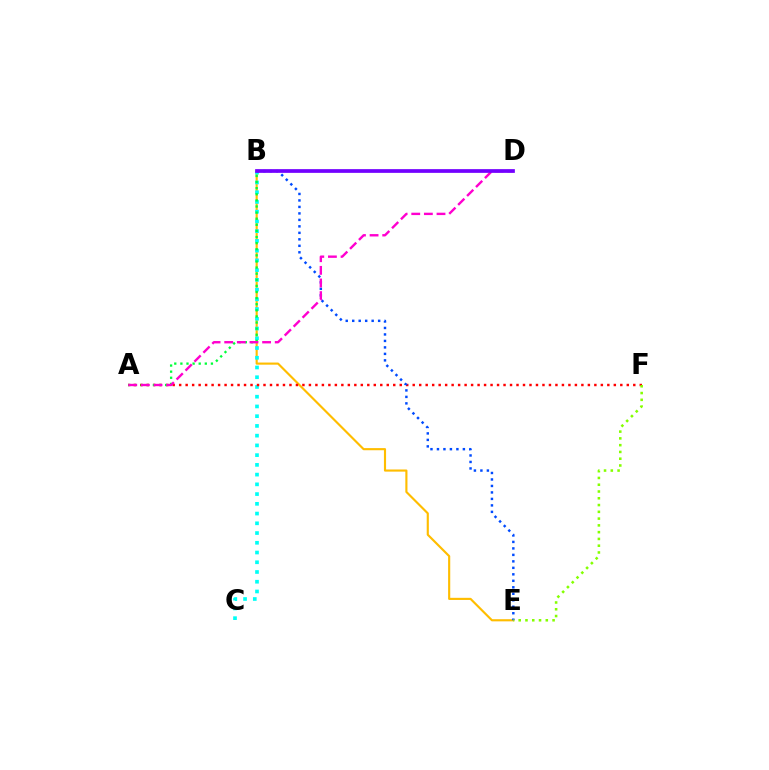{('B', 'E'): [{'color': '#ffbd00', 'line_style': 'solid', 'thickness': 1.54}, {'color': '#004bff', 'line_style': 'dotted', 'thickness': 1.76}], ('B', 'C'): [{'color': '#00fff6', 'line_style': 'dotted', 'thickness': 2.65}], ('A', 'F'): [{'color': '#ff0000', 'line_style': 'dotted', 'thickness': 1.76}], ('A', 'B'): [{'color': '#00ff39', 'line_style': 'dotted', 'thickness': 1.66}], ('A', 'D'): [{'color': '#ff00cf', 'line_style': 'dashed', 'thickness': 1.72}], ('E', 'F'): [{'color': '#84ff00', 'line_style': 'dotted', 'thickness': 1.84}], ('B', 'D'): [{'color': '#7200ff', 'line_style': 'solid', 'thickness': 2.68}]}